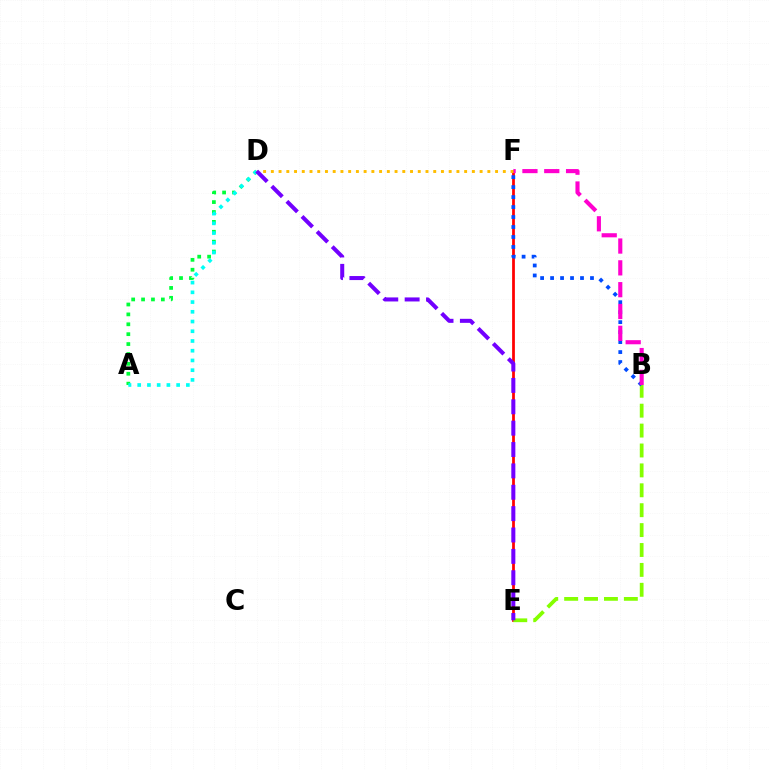{('E', 'F'): [{'color': '#ff0000', 'line_style': 'solid', 'thickness': 1.99}], ('A', 'D'): [{'color': '#00ff39', 'line_style': 'dotted', 'thickness': 2.69}, {'color': '#00fff6', 'line_style': 'dotted', 'thickness': 2.64}], ('B', 'E'): [{'color': '#84ff00', 'line_style': 'dashed', 'thickness': 2.7}], ('B', 'F'): [{'color': '#004bff', 'line_style': 'dotted', 'thickness': 2.71}, {'color': '#ff00cf', 'line_style': 'dashed', 'thickness': 2.96}], ('D', 'F'): [{'color': '#ffbd00', 'line_style': 'dotted', 'thickness': 2.1}], ('D', 'E'): [{'color': '#7200ff', 'line_style': 'dashed', 'thickness': 2.9}]}